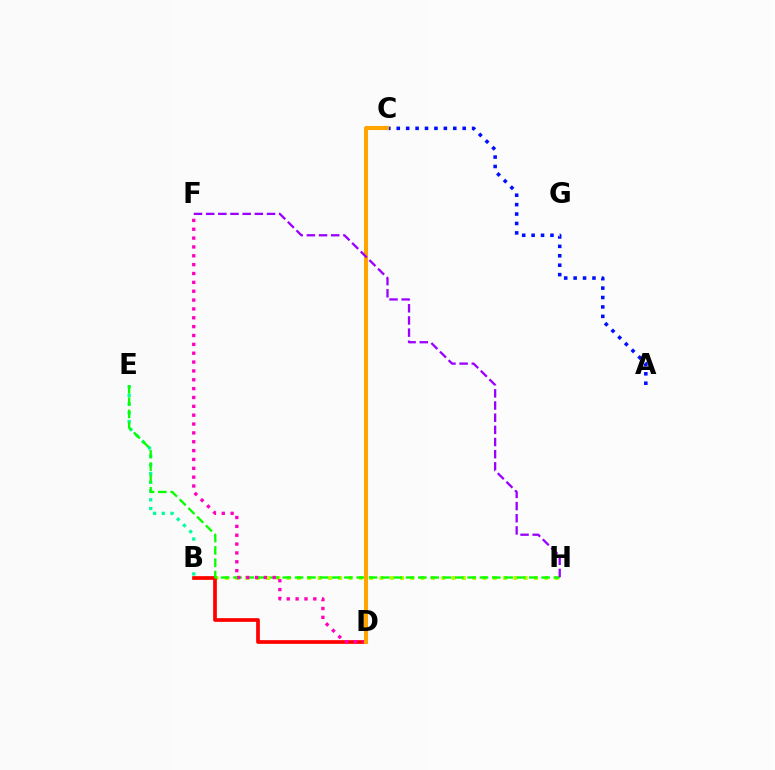{('B', 'H'): [{'color': '#b3ff00', 'line_style': 'dotted', 'thickness': 2.8}], ('B', 'E'): [{'color': '#00ff9d', 'line_style': 'dotted', 'thickness': 2.37}], ('A', 'C'): [{'color': '#0010ff', 'line_style': 'dotted', 'thickness': 2.56}], ('B', 'D'): [{'color': '#ff0000', 'line_style': 'solid', 'thickness': 2.67}], ('E', 'H'): [{'color': '#08ff00', 'line_style': 'dashed', 'thickness': 1.67}], ('D', 'F'): [{'color': '#ff00bd', 'line_style': 'dotted', 'thickness': 2.41}], ('C', 'D'): [{'color': '#00b5ff', 'line_style': 'dotted', 'thickness': 1.89}, {'color': '#ffa500', 'line_style': 'solid', 'thickness': 2.93}], ('F', 'H'): [{'color': '#9b00ff', 'line_style': 'dashed', 'thickness': 1.65}]}